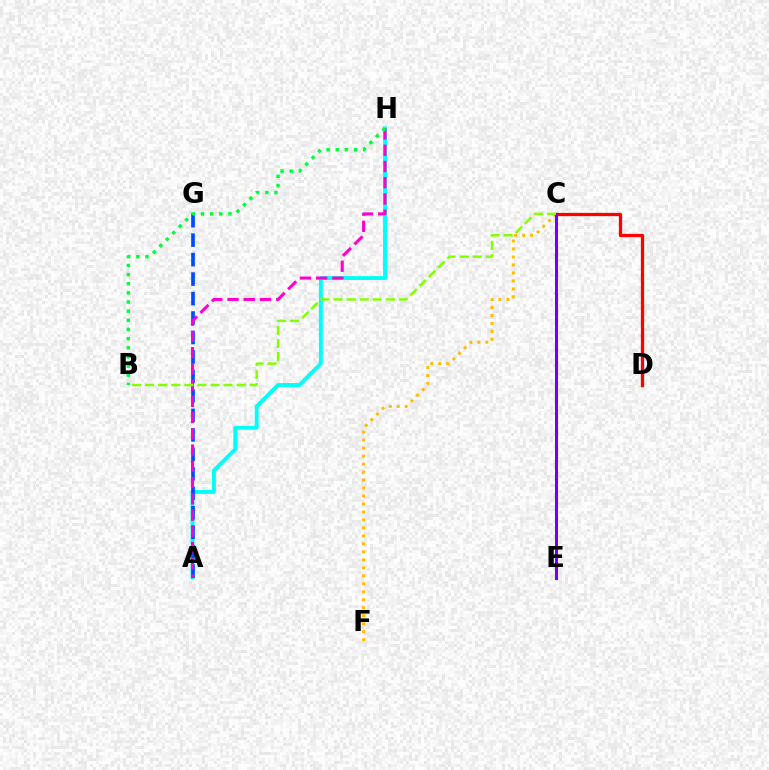{('C', 'F'): [{'color': '#ffbd00', 'line_style': 'dotted', 'thickness': 2.17}], ('A', 'H'): [{'color': '#00fff6', 'line_style': 'solid', 'thickness': 2.8}, {'color': '#ff00cf', 'line_style': 'dashed', 'thickness': 2.21}], ('A', 'G'): [{'color': '#004bff', 'line_style': 'dashed', 'thickness': 2.65}], ('C', 'D'): [{'color': '#ff0000', 'line_style': 'solid', 'thickness': 2.35}], ('C', 'E'): [{'color': '#7200ff', 'line_style': 'solid', 'thickness': 2.2}], ('B', 'H'): [{'color': '#00ff39', 'line_style': 'dotted', 'thickness': 2.49}], ('B', 'C'): [{'color': '#84ff00', 'line_style': 'dashed', 'thickness': 1.78}]}